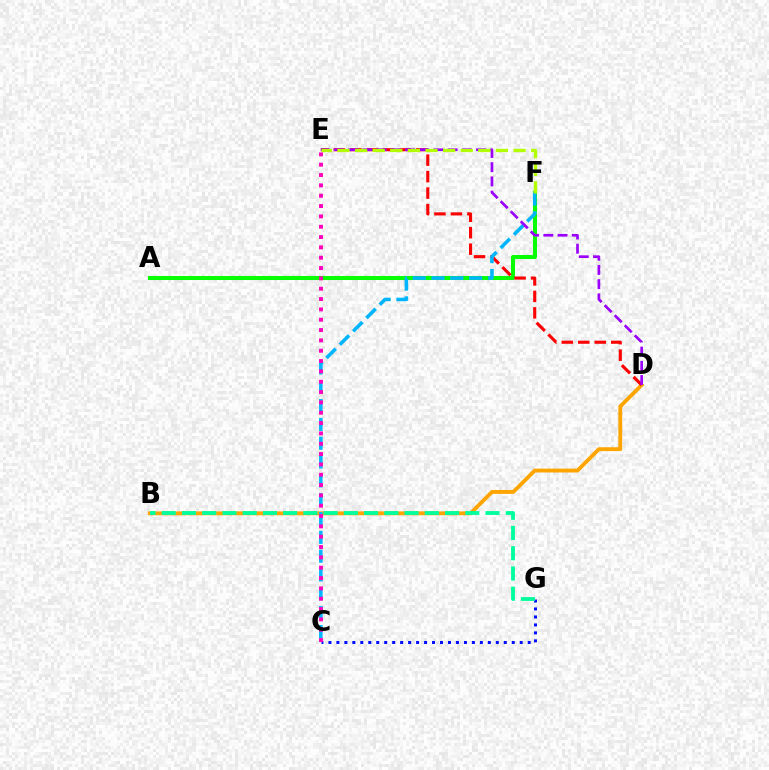{('B', 'D'): [{'color': '#ffa500', 'line_style': 'solid', 'thickness': 2.78}], ('C', 'G'): [{'color': '#0010ff', 'line_style': 'dotted', 'thickness': 2.17}], ('A', 'F'): [{'color': '#08ff00', 'line_style': 'solid', 'thickness': 2.9}], ('D', 'E'): [{'color': '#ff0000', 'line_style': 'dashed', 'thickness': 2.24}, {'color': '#9b00ff', 'line_style': 'dashed', 'thickness': 1.93}], ('C', 'F'): [{'color': '#00b5ff', 'line_style': 'dashed', 'thickness': 2.56}], ('E', 'F'): [{'color': '#b3ff00', 'line_style': 'dashed', 'thickness': 2.39}], ('C', 'E'): [{'color': '#ff00bd', 'line_style': 'dotted', 'thickness': 2.81}], ('B', 'G'): [{'color': '#00ff9d', 'line_style': 'dashed', 'thickness': 2.75}]}